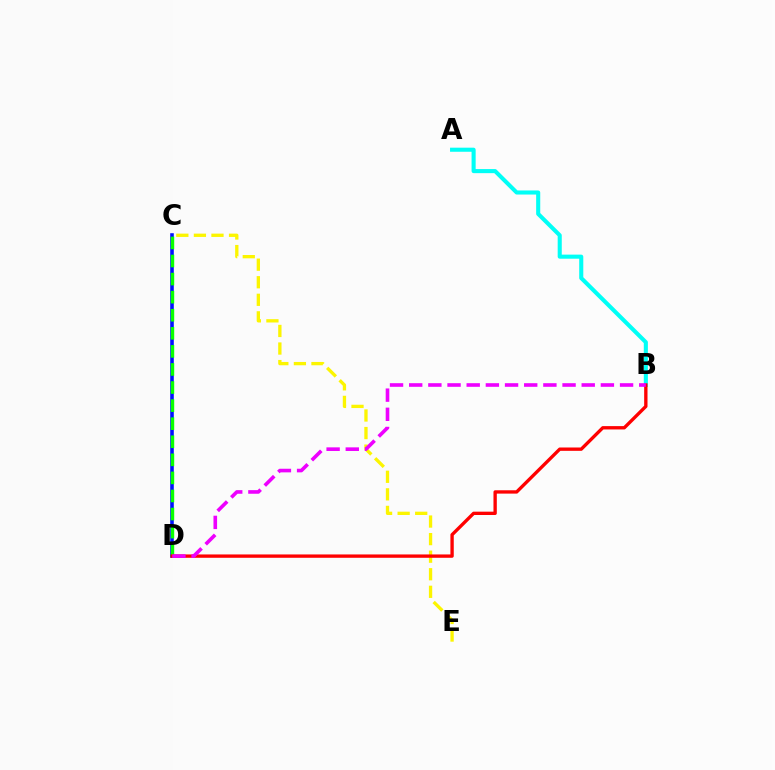{('C', 'D'): [{'color': '#0010ff', 'line_style': 'solid', 'thickness': 2.58}, {'color': '#08ff00', 'line_style': 'dashed', 'thickness': 2.46}], ('A', 'B'): [{'color': '#00fff6', 'line_style': 'solid', 'thickness': 2.94}], ('C', 'E'): [{'color': '#fcf500', 'line_style': 'dashed', 'thickness': 2.39}], ('B', 'D'): [{'color': '#ff0000', 'line_style': 'solid', 'thickness': 2.41}, {'color': '#ee00ff', 'line_style': 'dashed', 'thickness': 2.6}]}